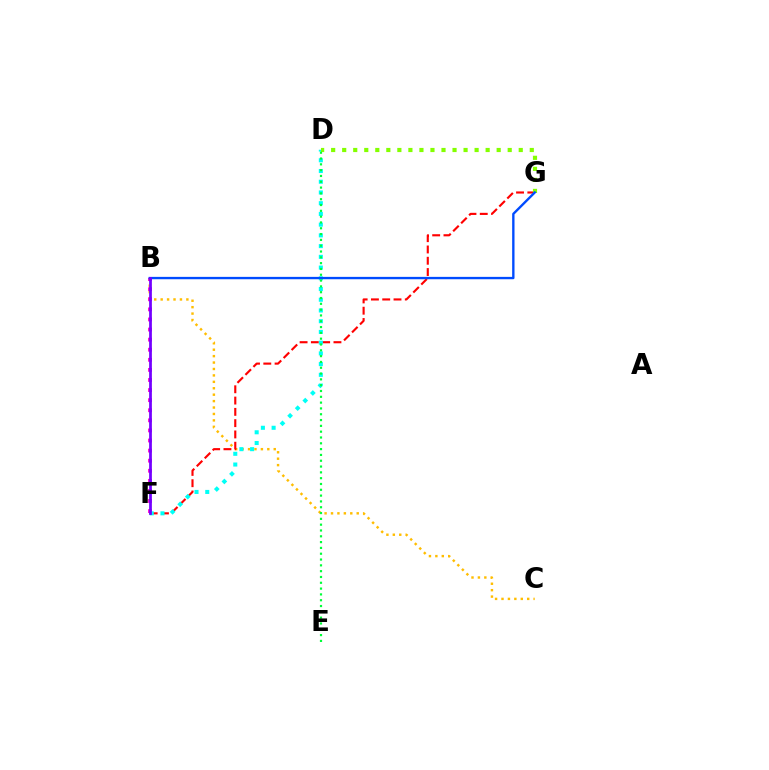{('B', 'C'): [{'color': '#ffbd00', 'line_style': 'dotted', 'thickness': 1.75}], ('B', 'F'): [{'color': '#ff00cf', 'line_style': 'dotted', 'thickness': 2.74}, {'color': '#7200ff', 'line_style': 'solid', 'thickness': 1.97}], ('F', 'G'): [{'color': '#ff0000', 'line_style': 'dashed', 'thickness': 1.53}], ('D', 'F'): [{'color': '#00fff6', 'line_style': 'dotted', 'thickness': 2.91}], ('D', 'G'): [{'color': '#84ff00', 'line_style': 'dotted', 'thickness': 3.0}], ('B', 'G'): [{'color': '#004bff', 'line_style': 'solid', 'thickness': 1.7}], ('D', 'E'): [{'color': '#00ff39', 'line_style': 'dotted', 'thickness': 1.58}]}